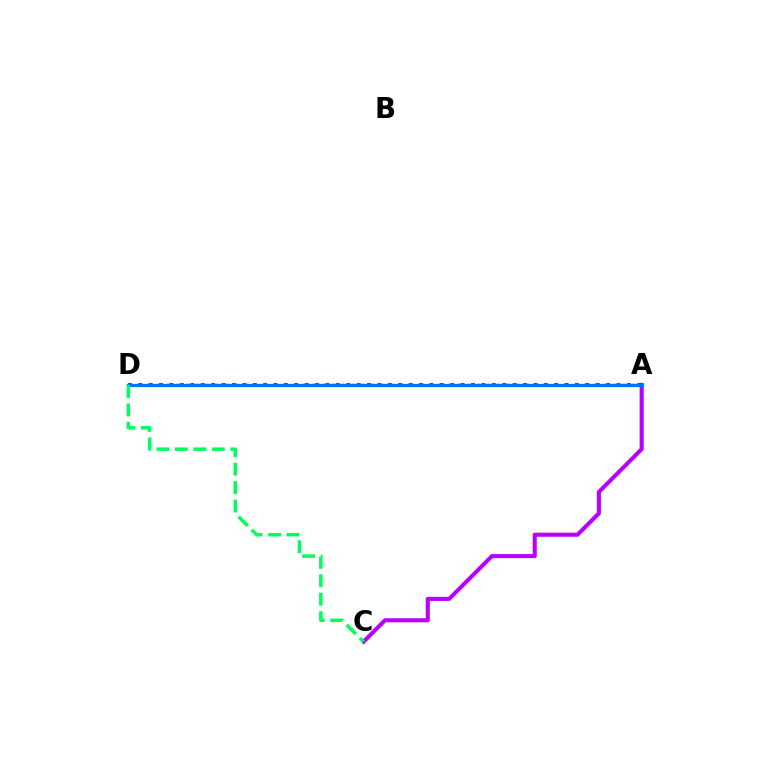{('A', 'C'): [{'color': '#b900ff', 'line_style': 'solid', 'thickness': 2.95}], ('A', 'D'): [{'color': '#d1ff00', 'line_style': 'dotted', 'thickness': 2.63}, {'color': '#ff0000', 'line_style': 'dotted', 'thickness': 2.82}, {'color': '#0074ff', 'line_style': 'solid', 'thickness': 2.33}], ('C', 'D'): [{'color': '#00ff5c', 'line_style': 'dashed', 'thickness': 2.51}]}